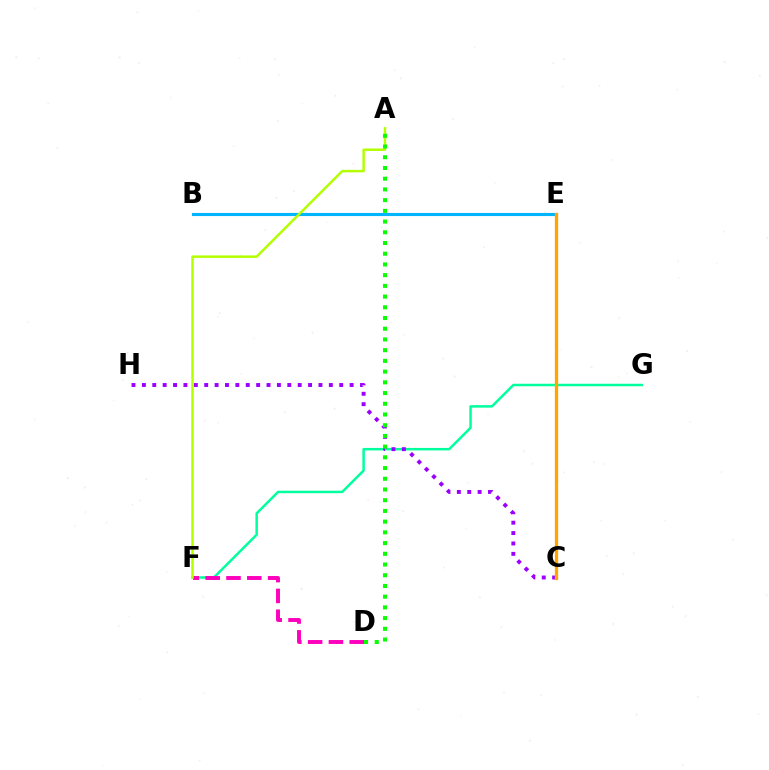{('F', 'G'): [{'color': '#00ff9d', 'line_style': 'solid', 'thickness': 1.79}], ('B', 'E'): [{'color': '#0010ff', 'line_style': 'solid', 'thickness': 1.89}, {'color': '#00b5ff', 'line_style': 'solid', 'thickness': 2.25}], ('C', 'H'): [{'color': '#9b00ff', 'line_style': 'dotted', 'thickness': 2.82}], ('D', 'F'): [{'color': '#ff00bd', 'line_style': 'dashed', 'thickness': 2.83}], ('A', 'F'): [{'color': '#b3ff00', 'line_style': 'solid', 'thickness': 1.78}], ('A', 'D'): [{'color': '#08ff00', 'line_style': 'dotted', 'thickness': 2.91}], ('C', 'E'): [{'color': '#ff0000', 'line_style': 'solid', 'thickness': 2.0}, {'color': '#ffa500', 'line_style': 'solid', 'thickness': 2.37}]}